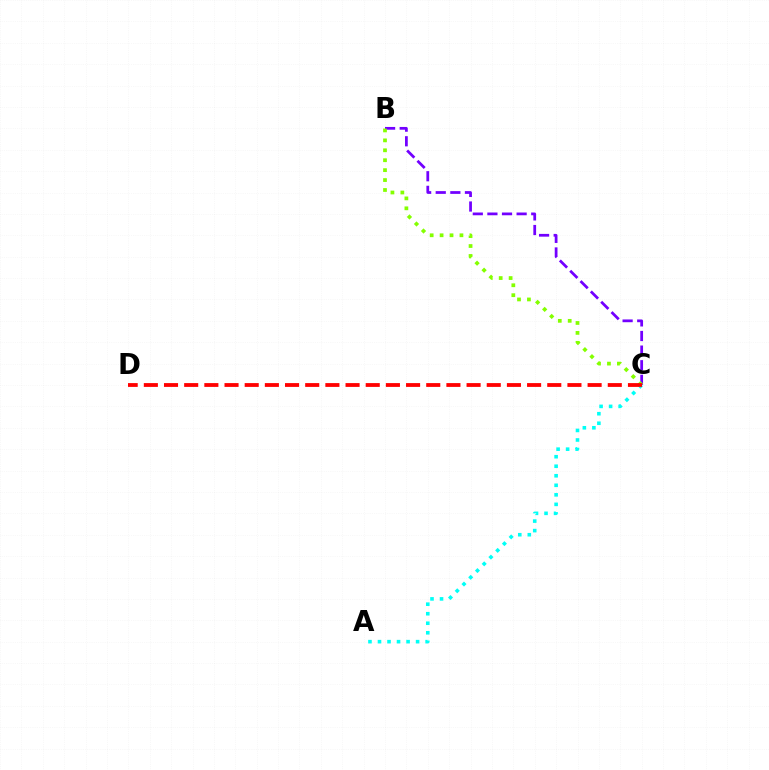{('A', 'C'): [{'color': '#00fff6', 'line_style': 'dotted', 'thickness': 2.59}], ('B', 'C'): [{'color': '#7200ff', 'line_style': 'dashed', 'thickness': 1.98}, {'color': '#84ff00', 'line_style': 'dotted', 'thickness': 2.7}], ('C', 'D'): [{'color': '#ff0000', 'line_style': 'dashed', 'thickness': 2.74}]}